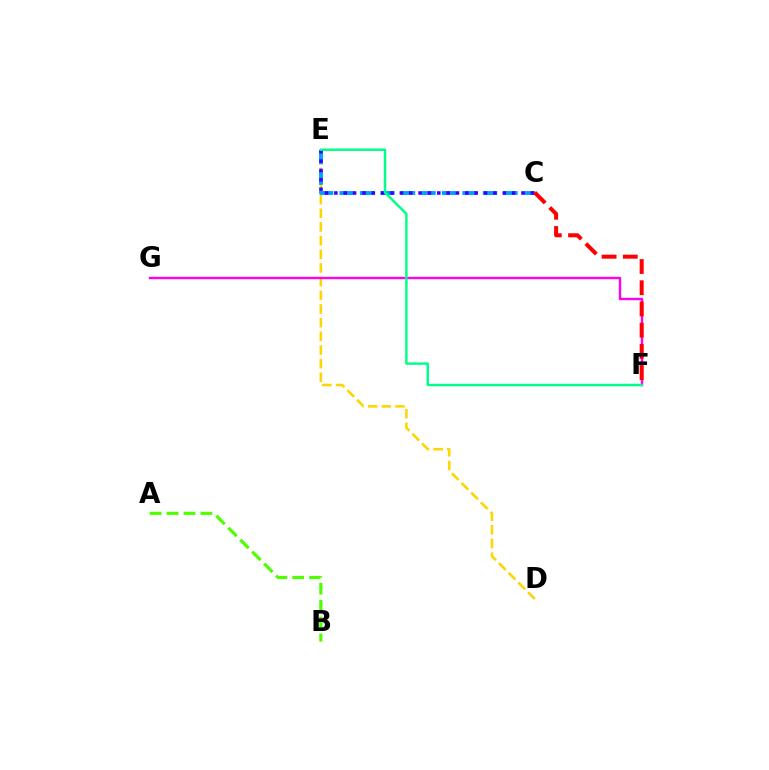{('D', 'E'): [{'color': '#ffd500', 'line_style': 'dashed', 'thickness': 1.86}], ('C', 'E'): [{'color': '#009eff', 'line_style': 'dashed', 'thickness': 2.78}, {'color': '#3700ff', 'line_style': 'dotted', 'thickness': 2.54}], ('F', 'G'): [{'color': '#ff00ed', 'line_style': 'solid', 'thickness': 1.72}], ('A', 'B'): [{'color': '#4fff00', 'line_style': 'dashed', 'thickness': 2.3}], ('C', 'F'): [{'color': '#ff0000', 'line_style': 'dashed', 'thickness': 2.88}], ('E', 'F'): [{'color': '#00ff86', 'line_style': 'solid', 'thickness': 1.75}]}